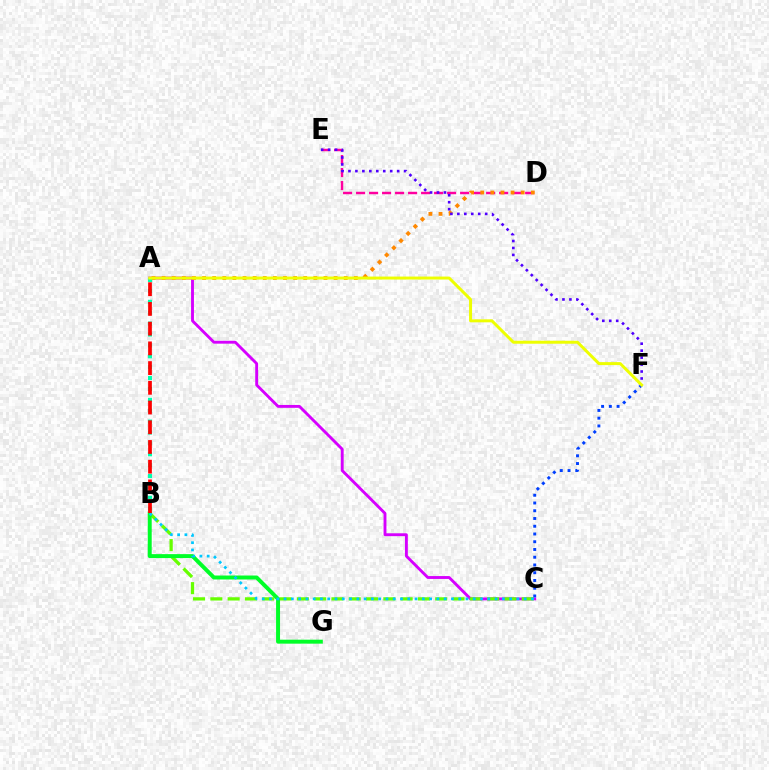{('A', 'C'): [{'color': '#d600ff', 'line_style': 'solid', 'thickness': 2.07}], ('D', 'E'): [{'color': '#ff00a0', 'line_style': 'dashed', 'thickness': 1.77}], ('B', 'C'): [{'color': '#66ff00', 'line_style': 'dashed', 'thickness': 2.35}, {'color': '#00c7ff', 'line_style': 'dotted', 'thickness': 1.98}], ('A', 'D'): [{'color': '#ff8800', 'line_style': 'dotted', 'thickness': 2.75}], ('B', 'G'): [{'color': '#00ff27', 'line_style': 'solid', 'thickness': 2.85}], ('E', 'F'): [{'color': '#4f00ff', 'line_style': 'dotted', 'thickness': 1.89}], ('C', 'F'): [{'color': '#003fff', 'line_style': 'dotted', 'thickness': 2.1}], ('A', 'B'): [{'color': '#00ffaf', 'line_style': 'dotted', 'thickness': 2.96}, {'color': '#ff0000', 'line_style': 'dashed', 'thickness': 2.68}], ('A', 'F'): [{'color': '#eeff00', 'line_style': 'solid', 'thickness': 2.15}]}